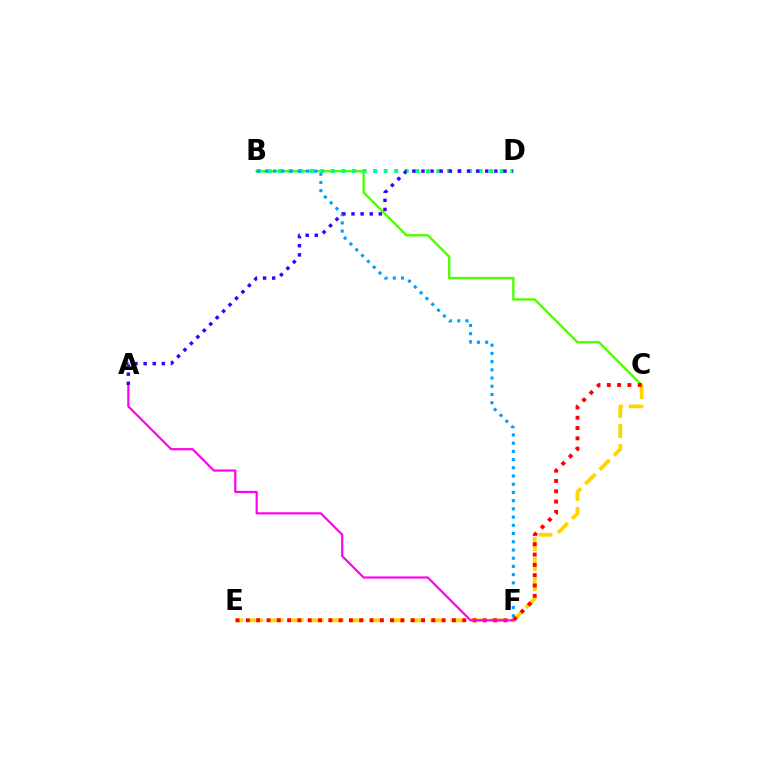{('B', 'C'): [{'color': '#4fff00', 'line_style': 'solid', 'thickness': 1.71}], ('B', 'D'): [{'color': '#00ff86', 'line_style': 'dotted', 'thickness': 2.87}], ('B', 'F'): [{'color': '#009eff', 'line_style': 'dotted', 'thickness': 2.23}], ('C', 'E'): [{'color': '#ffd500', 'line_style': 'dashed', 'thickness': 2.73}, {'color': '#ff0000', 'line_style': 'dotted', 'thickness': 2.8}], ('A', 'F'): [{'color': '#ff00ed', 'line_style': 'solid', 'thickness': 1.57}], ('A', 'D'): [{'color': '#3700ff', 'line_style': 'dotted', 'thickness': 2.48}]}